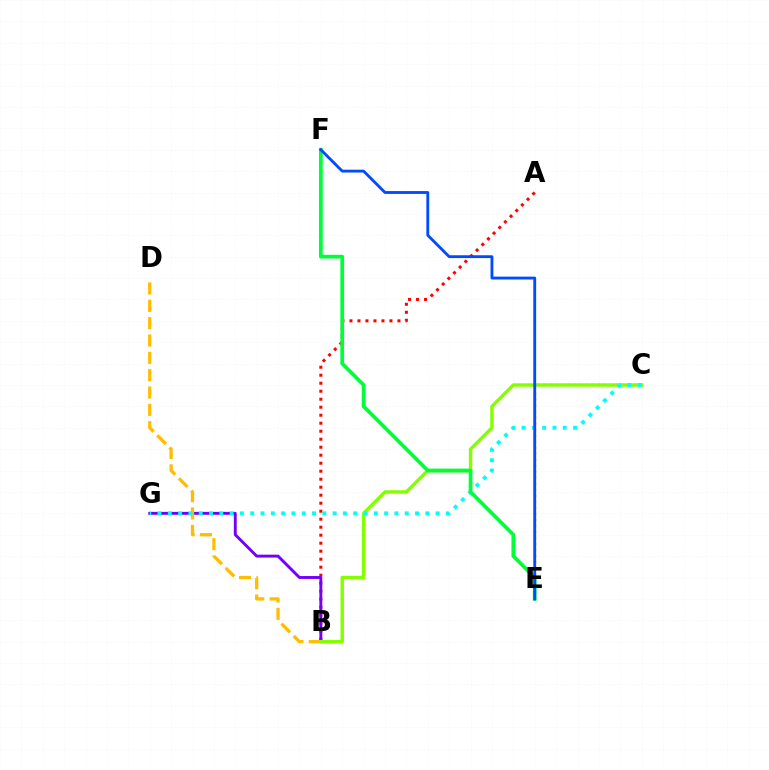{('A', 'B'): [{'color': '#ff0000', 'line_style': 'dotted', 'thickness': 2.17}], ('B', 'G'): [{'color': '#7200ff', 'line_style': 'solid', 'thickness': 2.09}], ('B', 'D'): [{'color': '#ffbd00', 'line_style': 'dashed', 'thickness': 2.36}], ('C', 'E'): [{'color': '#ff00cf', 'line_style': 'dotted', 'thickness': 1.64}], ('B', 'C'): [{'color': '#84ff00', 'line_style': 'solid', 'thickness': 2.47}], ('C', 'G'): [{'color': '#00fff6', 'line_style': 'dotted', 'thickness': 2.8}], ('E', 'F'): [{'color': '#00ff39', 'line_style': 'solid', 'thickness': 2.69}, {'color': '#004bff', 'line_style': 'solid', 'thickness': 2.05}]}